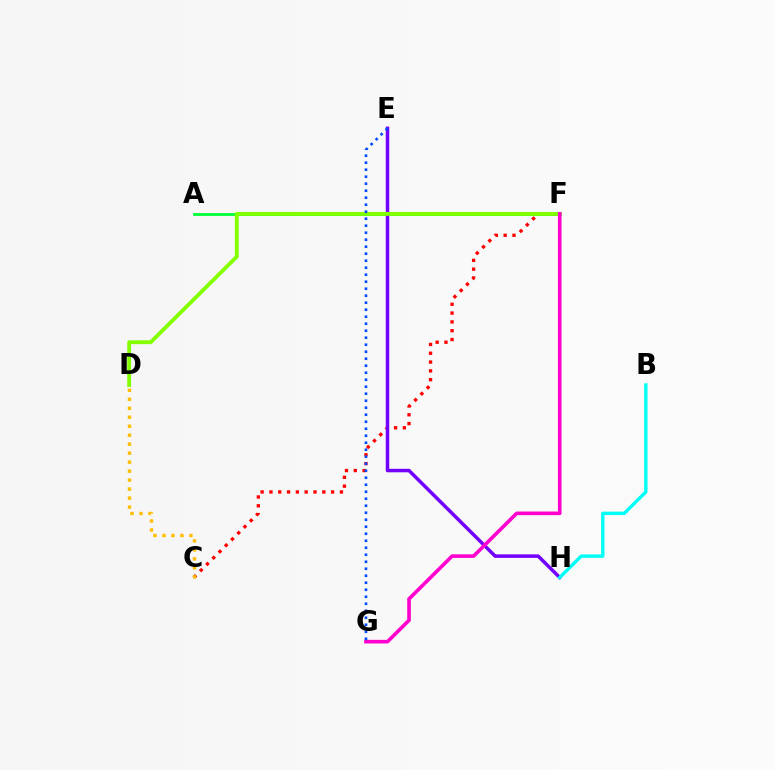{('C', 'F'): [{'color': '#ff0000', 'line_style': 'dotted', 'thickness': 2.39}], ('A', 'F'): [{'color': '#00ff39', 'line_style': 'solid', 'thickness': 2.02}], ('E', 'H'): [{'color': '#7200ff', 'line_style': 'solid', 'thickness': 2.52}], ('D', 'F'): [{'color': '#84ff00', 'line_style': 'solid', 'thickness': 2.77}], ('C', 'D'): [{'color': '#ffbd00', 'line_style': 'dotted', 'thickness': 2.44}], ('F', 'G'): [{'color': '#ff00cf', 'line_style': 'solid', 'thickness': 2.61}], ('B', 'H'): [{'color': '#00fff6', 'line_style': 'solid', 'thickness': 2.45}], ('E', 'G'): [{'color': '#004bff', 'line_style': 'dotted', 'thickness': 1.9}]}